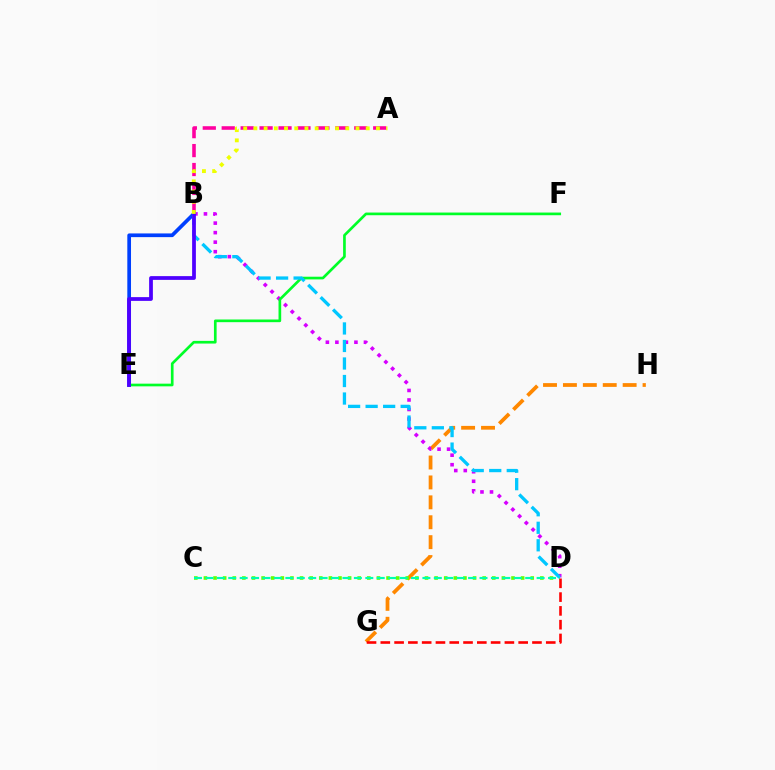{('G', 'H'): [{'color': '#ff8800', 'line_style': 'dashed', 'thickness': 2.7}], ('B', 'D'): [{'color': '#d600ff', 'line_style': 'dotted', 'thickness': 2.59}, {'color': '#00c7ff', 'line_style': 'dashed', 'thickness': 2.38}], ('A', 'B'): [{'color': '#ff00a0', 'line_style': 'dashed', 'thickness': 2.57}, {'color': '#eeff00', 'line_style': 'dotted', 'thickness': 2.77}], ('C', 'D'): [{'color': '#66ff00', 'line_style': 'dotted', 'thickness': 2.61}, {'color': '#00ffaf', 'line_style': 'dashed', 'thickness': 1.55}], ('B', 'E'): [{'color': '#003fff', 'line_style': 'solid', 'thickness': 2.66}, {'color': '#4f00ff', 'line_style': 'solid', 'thickness': 2.7}], ('E', 'F'): [{'color': '#00ff27', 'line_style': 'solid', 'thickness': 1.93}], ('D', 'G'): [{'color': '#ff0000', 'line_style': 'dashed', 'thickness': 1.87}]}